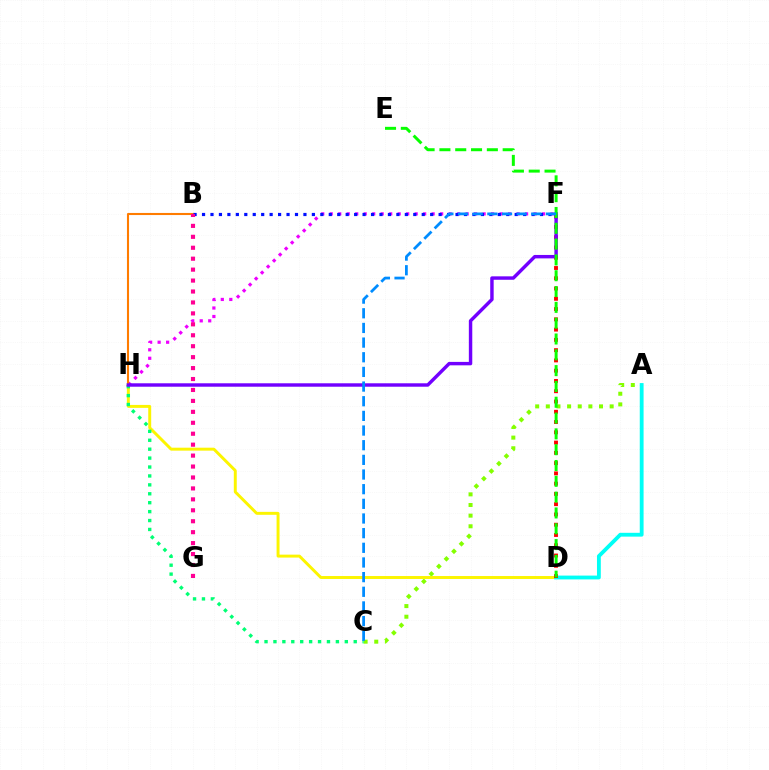{('A', 'C'): [{'color': '#84ff00', 'line_style': 'dotted', 'thickness': 2.89}], ('D', 'H'): [{'color': '#fcf500', 'line_style': 'solid', 'thickness': 2.12}], ('A', 'D'): [{'color': '#00fff6', 'line_style': 'solid', 'thickness': 2.75}], ('F', 'H'): [{'color': '#ee00ff', 'line_style': 'dotted', 'thickness': 2.31}, {'color': '#7200ff', 'line_style': 'solid', 'thickness': 2.47}], ('C', 'H'): [{'color': '#00ff74', 'line_style': 'dotted', 'thickness': 2.42}], ('B', 'H'): [{'color': '#ff7c00', 'line_style': 'solid', 'thickness': 1.51}], ('D', 'F'): [{'color': '#ff0000', 'line_style': 'dotted', 'thickness': 2.79}], ('B', 'F'): [{'color': '#0010ff', 'line_style': 'dotted', 'thickness': 2.3}], ('D', 'E'): [{'color': '#08ff00', 'line_style': 'dashed', 'thickness': 2.15}], ('C', 'F'): [{'color': '#008cff', 'line_style': 'dashed', 'thickness': 1.99}], ('B', 'G'): [{'color': '#ff0094', 'line_style': 'dotted', 'thickness': 2.97}]}